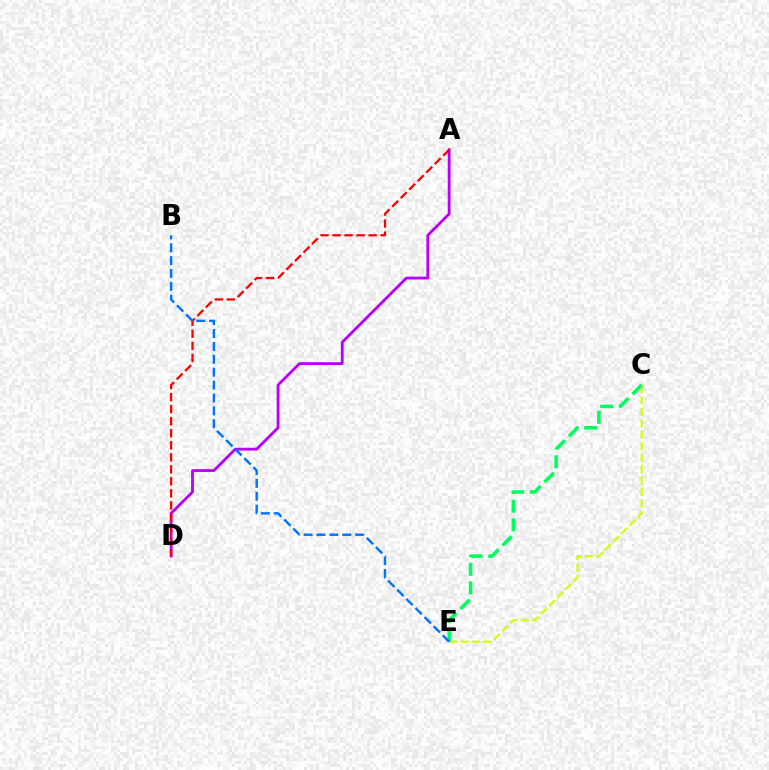{('A', 'D'): [{'color': '#b900ff', 'line_style': 'solid', 'thickness': 2.03}, {'color': '#ff0000', 'line_style': 'dashed', 'thickness': 1.63}], ('C', 'E'): [{'color': '#d1ff00', 'line_style': 'dashed', 'thickness': 1.56}, {'color': '#00ff5c', 'line_style': 'dashed', 'thickness': 2.54}], ('B', 'E'): [{'color': '#0074ff', 'line_style': 'dashed', 'thickness': 1.75}]}